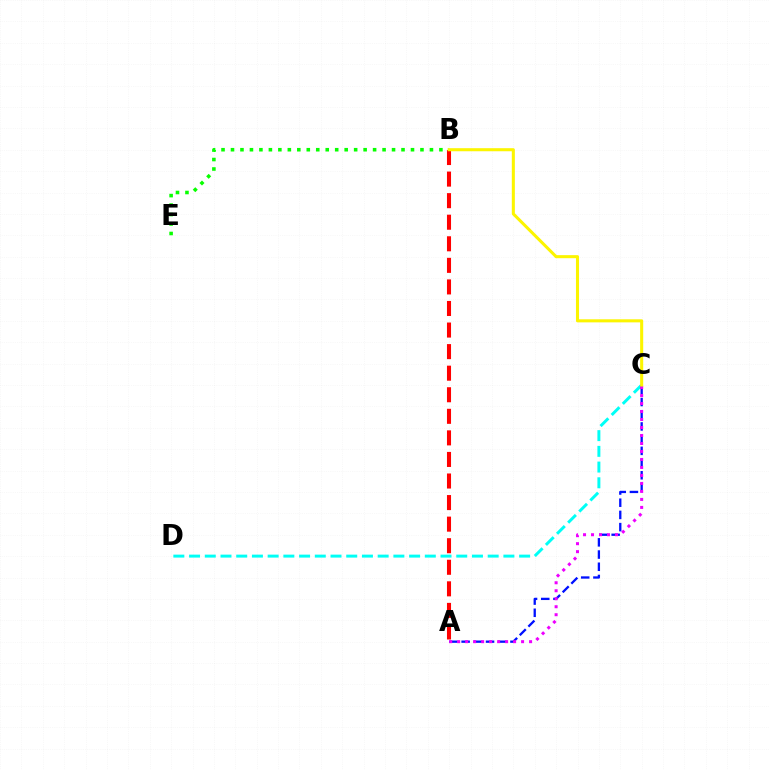{('C', 'D'): [{'color': '#00fff6', 'line_style': 'dashed', 'thickness': 2.14}], ('A', 'C'): [{'color': '#0010ff', 'line_style': 'dashed', 'thickness': 1.66}, {'color': '#ee00ff', 'line_style': 'dotted', 'thickness': 2.17}], ('B', 'E'): [{'color': '#08ff00', 'line_style': 'dotted', 'thickness': 2.57}], ('A', 'B'): [{'color': '#ff0000', 'line_style': 'dashed', 'thickness': 2.93}], ('B', 'C'): [{'color': '#fcf500', 'line_style': 'solid', 'thickness': 2.2}]}